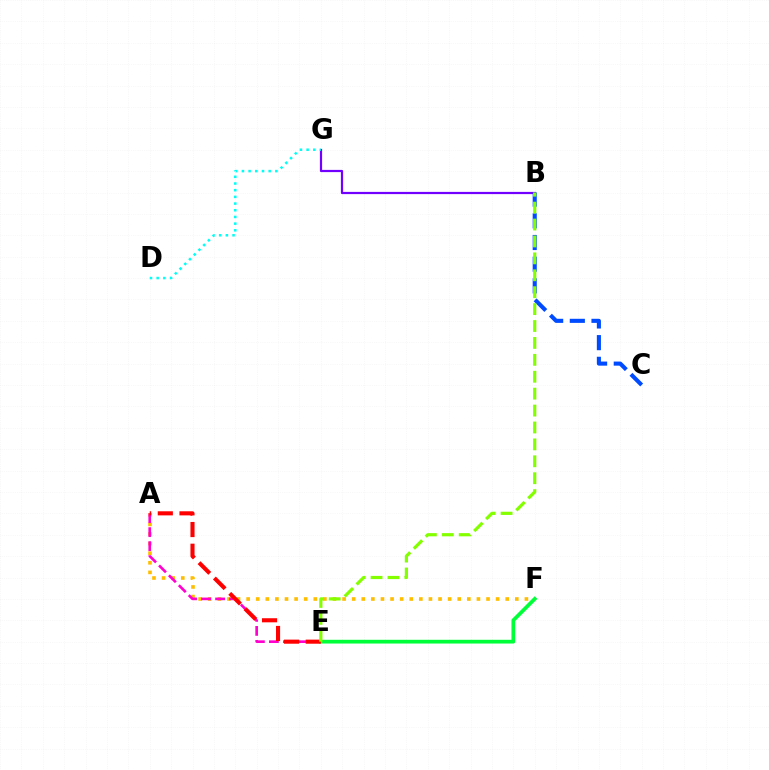{('A', 'F'): [{'color': '#ffbd00', 'line_style': 'dotted', 'thickness': 2.61}], ('B', 'G'): [{'color': '#7200ff', 'line_style': 'solid', 'thickness': 1.6}], ('D', 'G'): [{'color': '#00fff6', 'line_style': 'dotted', 'thickness': 1.82}], ('A', 'E'): [{'color': '#ff00cf', 'line_style': 'dashed', 'thickness': 1.9}, {'color': '#ff0000', 'line_style': 'dashed', 'thickness': 2.95}], ('B', 'C'): [{'color': '#004bff', 'line_style': 'dashed', 'thickness': 2.95}], ('E', 'F'): [{'color': '#00ff39', 'line_style': 'solid', 'thickness': 2.7}], ('B', 'E'): [{'color': '#84ff00', 'line_style': 'dashed', 'thickness': 2.3}]}